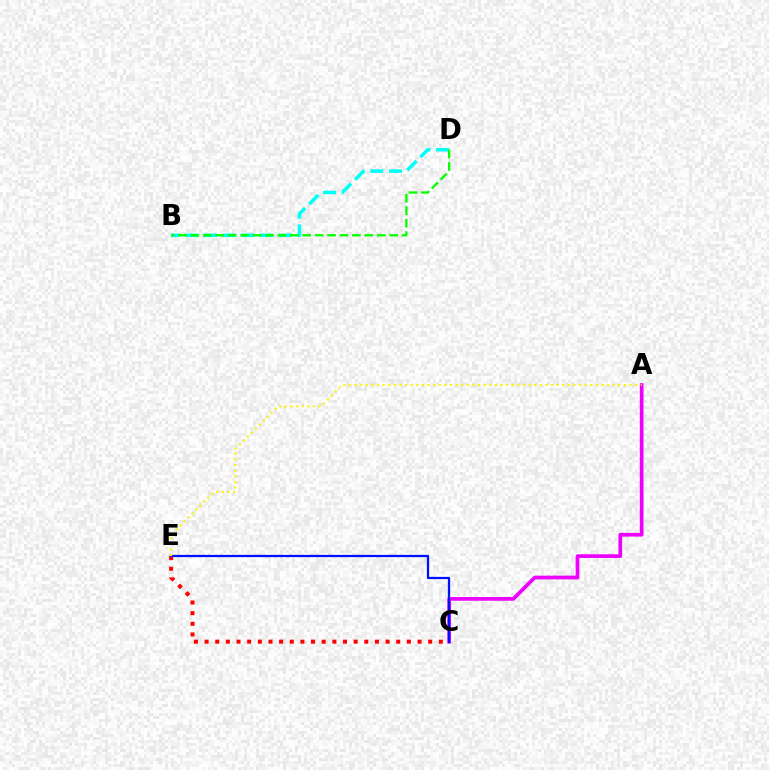{('A', 'C'): [{'color': '#ee00ff', 'line_style': 'solid', 'thickness': 2.67}], ('B', 'D'): [{'color': '#00fff6', 'line_style': 'dashed', 'thickness': 2.54}, {'color': '#08ff00', 'line_style': 'dashed', 'thickness': 1.69}], ('C', 'E'): [{'color': '#ff0000', 'line_style': 'dotted', 'thickness': 2.89}, {'color': '#0010ff', 'line_style': 'solid', 'thickness': 1.63}], ('A', 'E'): [{'color': '#fcf500', 'line_style': 'dotted', 'thickness': 1.52}]}